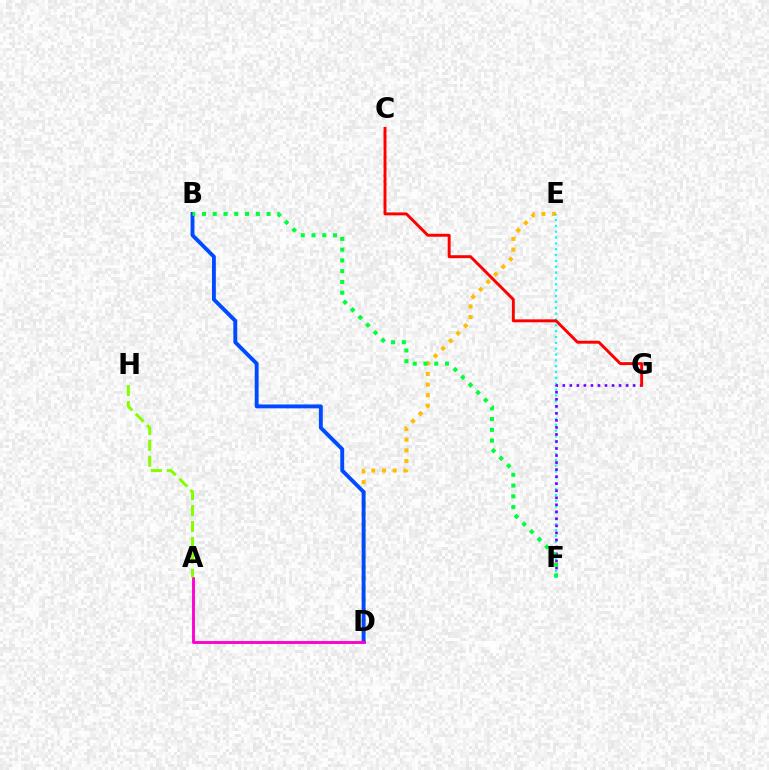{('D', 'E'): [{'color': '#ffbd00', 'line_style': 'dotted', 'thickness': 2.89}], ('E', 'F'): [{'color': '#00fff6', 'line_style': 'dotted', 'thickness': 1.59}], ('F', 'G'): [{'color': '#7200ff', 'line_style': 'dotted', 'thickness': 1.91}], ('B', 'D'): [{'color': '#004bff', 'line_style': 'solid', 'thickness': 2.8}], ('C', 'G'): [{'color': '#ff0000', 'line_style': 'solid', 'thickness': 2.11}], ('A', 'D'): [{'color': '#ff00cf', 'line_style': 'solid', 'thickness': 2.07}], ('B', 'F'): [{'color': '#00ff39', 'line_style': 'dotted', 'thickness': 2.92}], ('A', 'H'): [{'color': '#84ff00', 'line_style': 'dashed', 'thickness': 2.16}]}